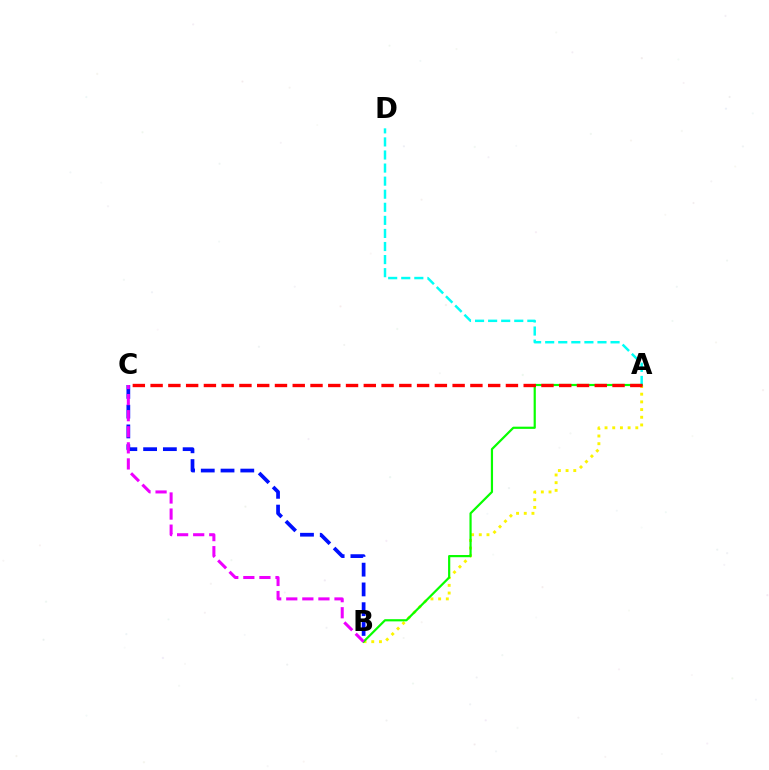{('A', 'D'): [{'color': '#00fff6', 'line_style': 'dashed', 'thickness': 1.78}], ('A', 'B'): [{'color': '#fcf500', 'line_style': 'dotted', 'thickness': 2.09}, {'color': '#08ff00', 'line_style': 'solid', 'thickness': 1.58}], ('B', 'C'): [{'color': '#0010ff', 'line_style': 'dashed', 'thickness': 2.68}, {'color': '#ee00ff', 'line_style': 'dashed', 'thickness': 2.18}], ('A', 'C'): [{'color': '#ff0000', 'line_style': 'dashed', 'thickness': 2.41}]}